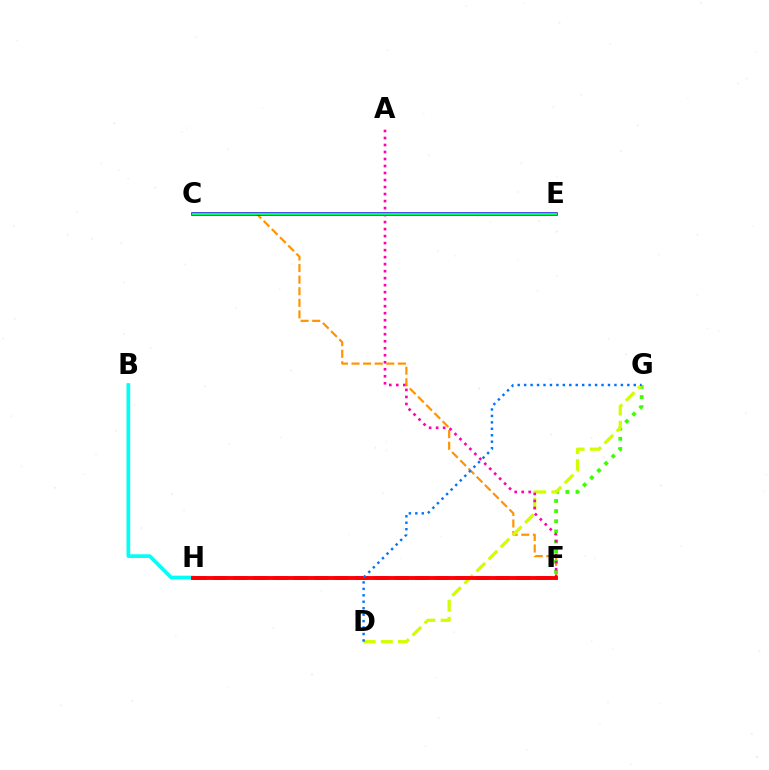{('C', 'F'): [{'color': '#ff9400', 'line_style': 'dashed', 'thickness': 1.57}], ('F', 'G'): [{'color': '#3dff00', 'line_style': 'dotted', 'thickness': 2.75}], ('D', 'G'): [{'color': '#d1ff00', 'line_style': 'dashed', 'thickness': 2.33}, {'color': '#0074ff', 'line_style': 'dotted', 'thickness': 1.75}], ('C', 'E'): [{'color': '#2500ff', 'line_style': 'solid', 'thickness': 2.54}, {'color': '#00ff5c', 'line_style': 'solid', 'thickness': 1.61}], ('A', 'F'): [{'color': '#ff00ac', 'line_style': 'dotted', 'thickness': 1.9}], ('B', 'H'): [{'color': '#00fff6', 'line_style': 'solid', 'thickness': 2.65}], ('F', 'H'): [{'color': '#b900ff', 'line_style': 'dashed', 'thickness': 2.74}, {'color': '#ff0000', 'line_style': 'solid', 'thickness': 2.78}]}